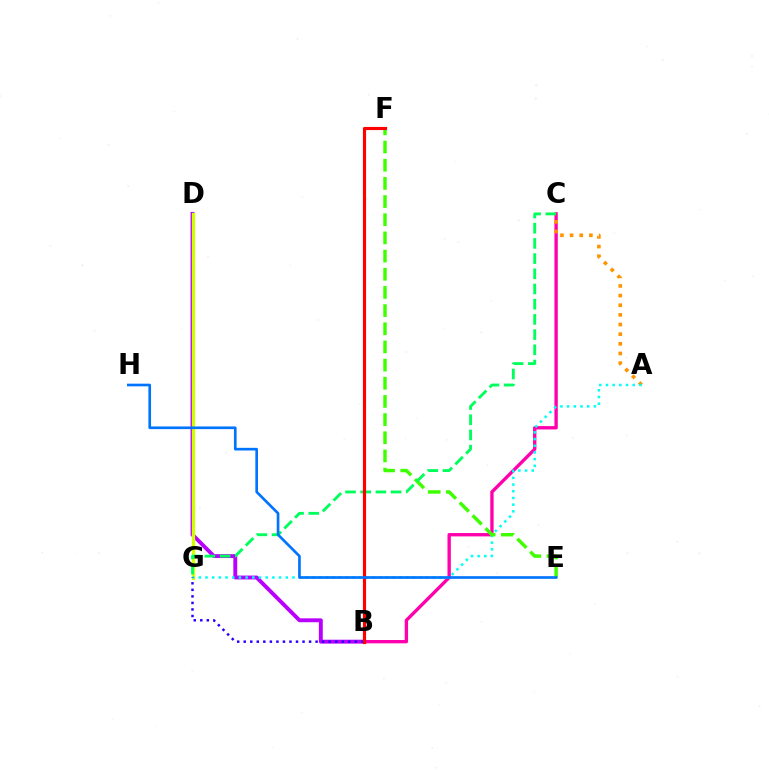{('B', 'C'): [{'color': '#ff00ac', 'line_style': 'solid', 'thickness': 2.4}], ('B', 'D'): [{'color': '#b900ff', 'line_style': 'solid', 'thickness': 2.8}], ('A', 'C'): [{'color': '#ff9400', 'line_style': 'dotted', 'thickness': 2.62}], ('D', 'G'): [{'color': '#d1ff00', 'line_style': 'solid', 'thickness': 2.36}], ('A', 'G'): [{'color': '#00fff6', 'line_style': 'dotted', 'thickness': 1.82}], ('B', 'G'): [{'color': '#2500ff', 'line_style': 'dotted', 'thickness': 1.78}], ('E', 'F'): [{'color': '#3dff00', 'line_style': 'dashed', 'thickness': 2.47}], ('C', 'G'): [{'color': '#00ff5c', 'line_style': 'dashed', 'thickness': 2.06}], ('B', 'F'): [{'color': '#ff0000', 'line_style': 'solid', 'thickness': 2.27}], ('E', 'H'): [{'color': '#0074ff', 'line_style': 'solid', 'thickness': 1.92}]}